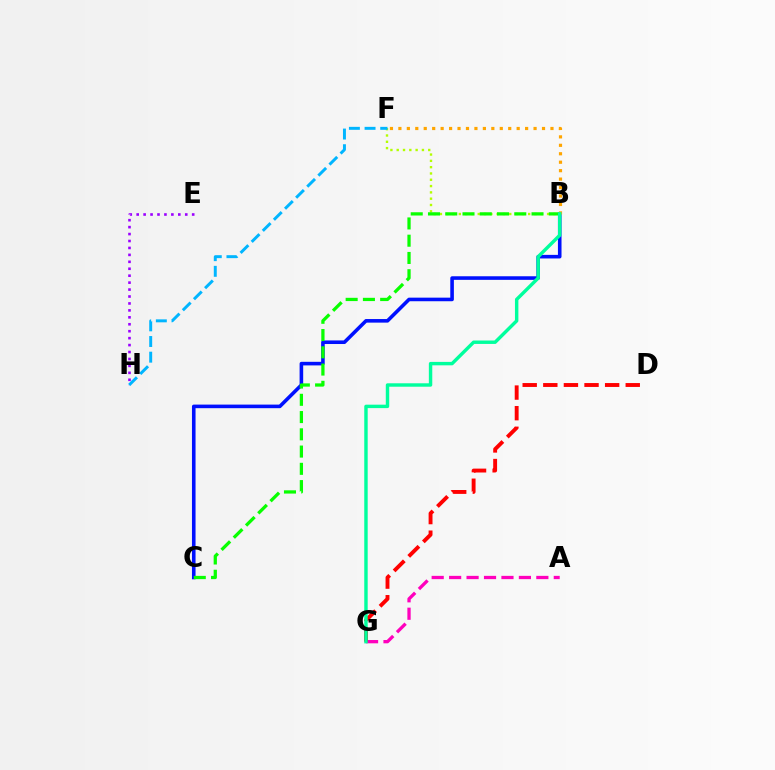{('B', 'F'): [{'color': '#b3ff00', 'line_style': 'dotted', 'thickness': 1.71}, {'color': '#ffa500', 'line_style': 'dotted', 'thickness': 2.3}], ('E', 'H'): [{'color': '#9b00ff', 'line_style': 'dotted', 'thickness': 1.89}], ('B', 'C'): [{'color': '#0010ff', 'line_style': 'solid', 'thickness': 2.58}, {'color': '#08ff00', 'line_style': 'dashed', 'thickness': 2.34}], ('F', 'H'): [{'color': '#00b5ff', 'line_style': 'dashed', 'thickness': 2.13}], ('A', 'G'): [{'color': '#ff00bd', 'line_style': 'dashed', 'thickness': 2.37}], ('D', 'G'): [{'color': '#ff0000', 'line_style': 'dashed', 'thickness': 2.8}], ('B', 'G'): [{'color': '#00ff9d', 'line_style': 'solid', 'thickness': 2.47}]}